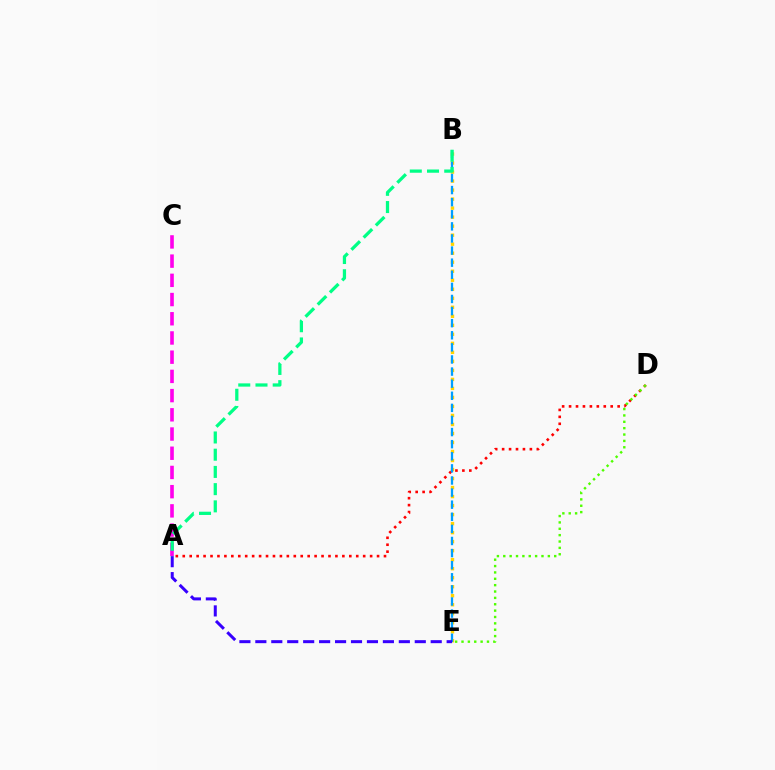{('A', 'D'): [{'color': '#ff0000', 'line_style': 'dotted', 'thickness': 1.89}], ('B', 'E'): [{'color': '#ffd500', 'line_style': 'dotted', 'thickness': 2.45}, {'color': '#009eff', 'line_style': 'dashed', 'thickness': 1.64}], ('A', 'C'): [{'color': '#ff00ed', 'line_style': 'dashed', 'thickness': 2.61}], ('D', 'E'): [{'color': '#4fff00', 'line_style': 'dotted', 'thickness': 1.73}], ('A', 'E'): [{'color': '#3700ff', 'line_style': 'dashed', 'thickness': 2.17}], ('A', 'B'): [{'color': '#00ff86', 'line_style': 'dashed', 'thickness': 2.34}]}